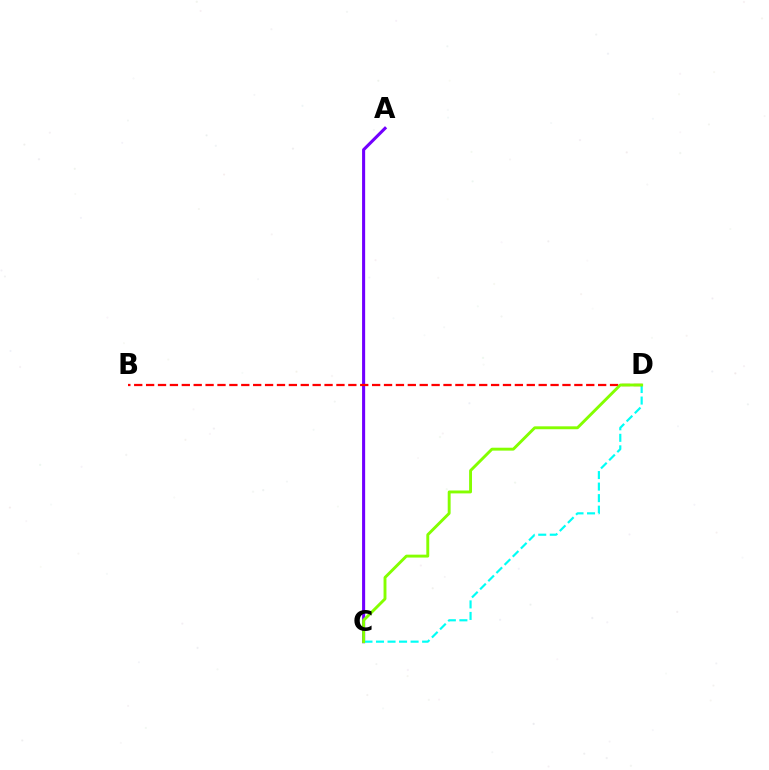{('A', 'C'): [{'color': '#7200ff', 'line_style': 'solid', 'thickness': 2.22}], ('C', 'D'): [{'color': '#00fff6', 'line_style': 'dashed', 'thickness': 1.57}, {'color': '#84ff00', 'line_style': 'solid', 'thickness': 2.09}], ('B', 'D'): [{'color': '#ff0000', 'line_style': 'dashed', 'thickness': 1.62}]}